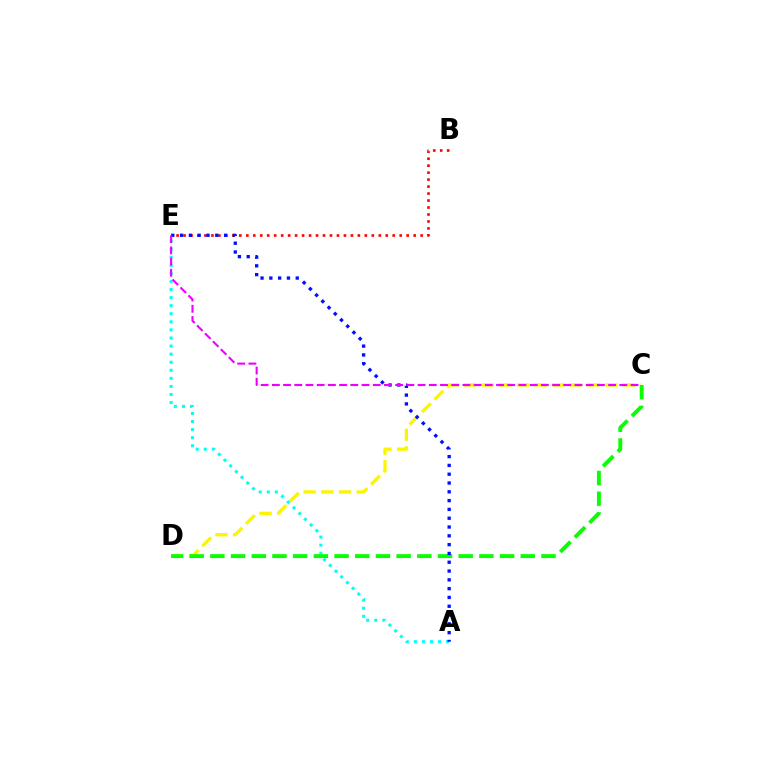{('C', 'D'): [{'color': '#fcf500', 'line_style': 'dashed', 'thickness': 2.4}, {'color': '#08ff00', 'line_style': 'dashed', 'thickness': 2.81}], ('A', 'E'): [{'color': '#00fff6', 'line_style': 'dotted', 'thickness': 2.19}, {'color': '#0010ff', 'line_style': 'dotted', 'thickness': 2.39}], ('B', 'E'): [{'color': '#ff0000', 'line_style': 'dotted', 'thickness': 1.89}], ('C', 'E'): [{'color': '#ee00ff', 'line_style': 'dashed', 'thickness': 1.52}]}